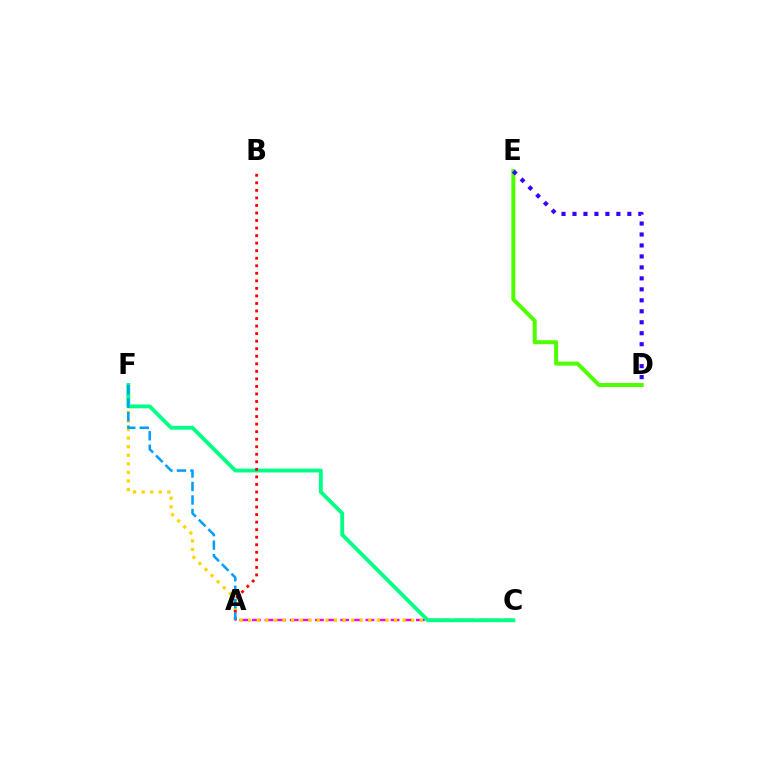{('A', 'C'): [{'color': '#ff00ed', 'line_style': 'dashed', 'thickness': 1.71}], ('C', 'F'): [{'color': '#ffd500', 'line_style': 'dotted', 'thickness': 2.33}, {'color': '#00ff86', 'line_style': 'solid', 'thickness': 2.77}], ('A', 'B'): [{'color': '#ff0000', 'line_style': 'dotted', 'thickness': 2.05}], ('A', 'F'): [{'color': '#009eff', 'line_style': 'dashed', 'thickness': 1.83}], ('D', 'E'): [{'color': '#4fff00', 'line_style': 'solid', 'thickness': 2.89}, {'color': '#3700ff', 'line_style': 'dotted', 'thickness': 2.98}]}